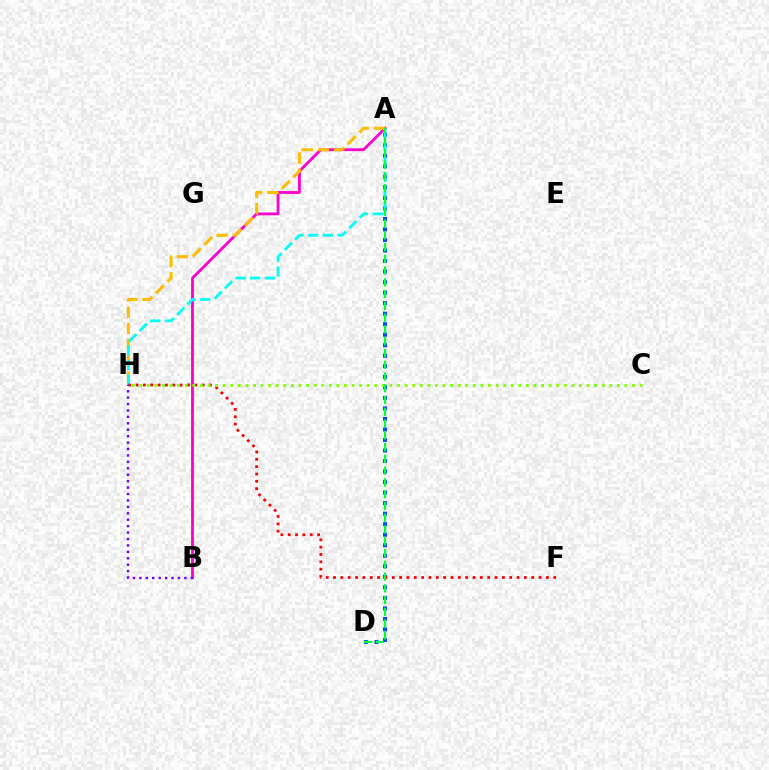{('A', 'D'): [{'color': '#004bff', 'line_style': 'dotted', 'thickness': 2.86}, {'color': '#00ff39', 'line_style': 'dashed', 'thickness': 1.6}], ('A', 'B'): [{'color': '#ff00cf', 'line_style': 'solid', 'thickness': 2.04}], ('A', 'H'): [{'color': '#ffbd00', 'line_style': 'dashed', 'thickness': 2.2}, {'color': '#00fff6', 'line_style': 'dashed', 'thickness': 2.0}], ('F', 'H'): [{'color': '#ff0000', 'line_style': 'dotted', 'thickness': 1.99}], ('C', 'H'): [{'color': '#84ff00', 'line_style': 'dotted', 'thickness': 2.06}], ('B', 'H'): [{'color': '#7200ff', 'line_style': 'dotted', 'thickness': 1.75}]}